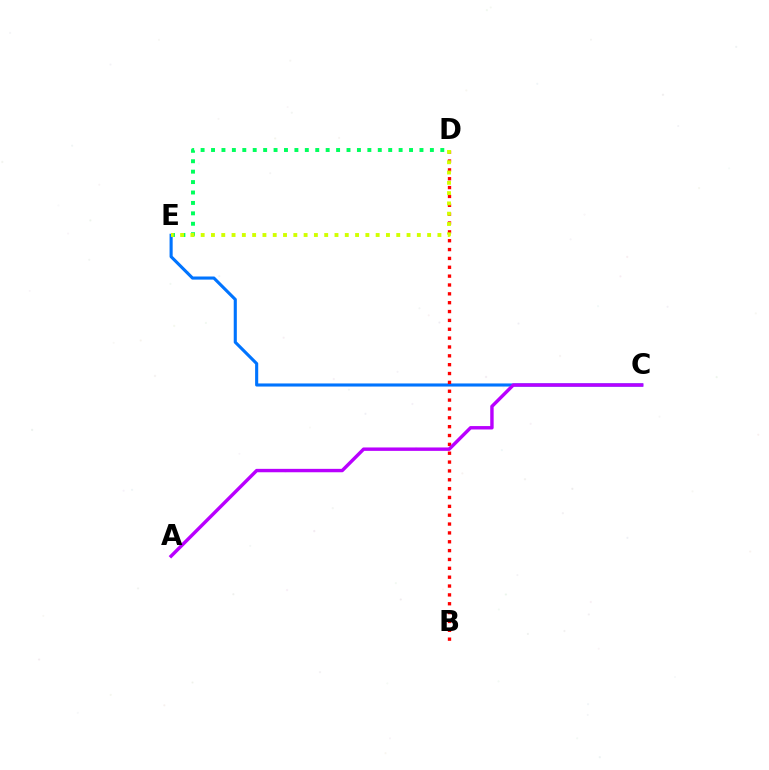{('C', 'E'): [{'color': '#0074ff', 'line_style': 'solid', 'thickness': 2.24}], ('B', 'D'): [{'color': '#ff0000', 'line_style': 'dotted', 'thickness': 2.41}], ('D', 'E'): [{'color': '#00ff5c', 'line_style': 'dotted', 'thickness': 2.83}, {'color': '#d1ff00', 'line_style': 'dotted', 'thickness': 2.8}], ('A', 'C'): [{'color': '#b900ff', 'line_style': 'solid', 'thickness': 2.46}]}